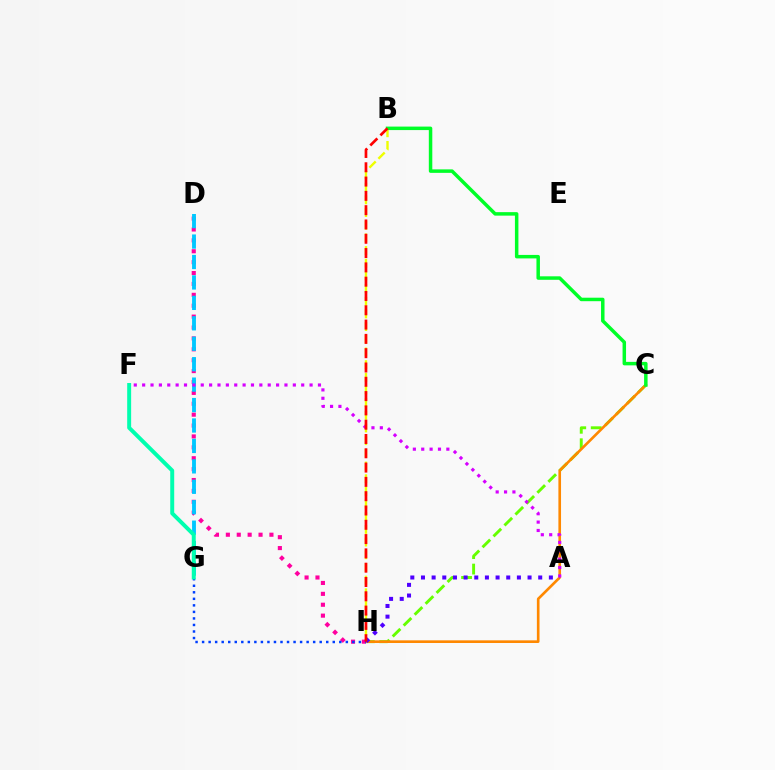{('C', 'H'): [{'color': '#66ff00', 'line_style': 'dashed', 'thickness': 2.1}, {'color': '#ff8800', 'line_style': 'solid', 'thickness': 1.9}], ('B', 'H'): [{'color': '#eeff00', 'line_style': 'dashed', 'thickness': 1.72}, {'color': '#ff0000', 'line_style': 'dashed', 'thickness': 1.94}], ('D', 'H'): [{'color': '#ff00a0', 'line_style': 'dotted', 'thickness': 2.96}], ('G', 'H'): [{'color': '#003fff', 'line_style': 'dotted', 'thickness': 1.78}], ('D', 'G'): [{'color': '#00c7ff', 'line_style': 'dashed', 'thickness': 2.78}], ('A', 'F'): [{'color': '#d600ff', 'line_style': 'dotted', 'thickness': 2.27}], ('B', 'C'): [{'color': '#00ff27', 'line_style': 'solid', 'thickness': 2.51}], ('A', 'H'): [{'color': '#4f00ff', 'line_style': 'dotted', 'thickness': 2.9}], ('F', 'G'): [{'color': '#00ffaf', 'line_style': 'solid', 'thickness': 2.85}]}